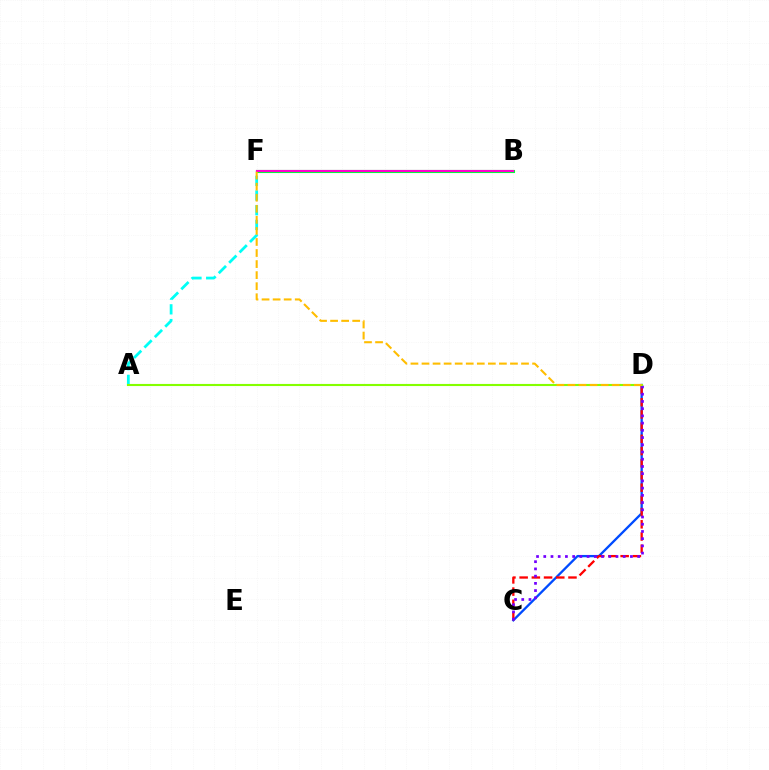{('C', 'D'): [{'color': '#004bff', 'line_style': 'solid', 'thickness': 1.67}, {'color': '#ff0000', 'line_style': 'dashed', 'thickness': 1.66}, {'color': '#7200ff', 'line_style': 'dotted', 'thickness': 1.96}], ('B', 'F'): [{'color': '#00ff39', 'line_style': 'solid', 'thickness': 2.24}, {'color': '#ff00cf', 'line_style': 'solid', 'thickness': 1.53}], ('A', 'F'): [{'color': '#00fff6', 'line_style': 'dashed', 'thickness': 2.0}], ('A', 'D'): [{'color': '#84ff00', 'line_style': 'solid', 'thickness': 1.52}], ('D', 'F'): [{'color': '#ffbd00', 'line_style': 'dashed', 'thickness': 1.5}]}